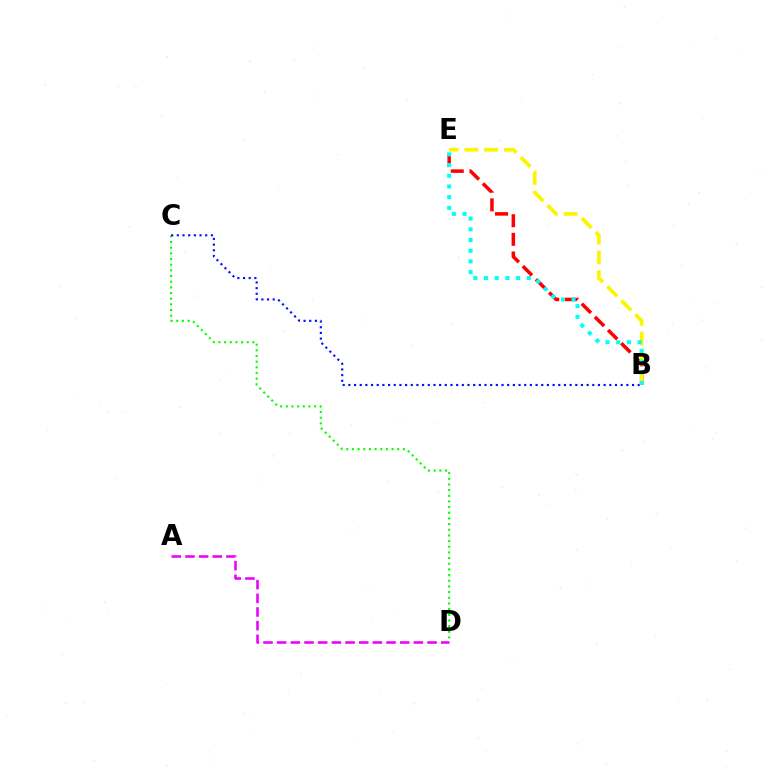{('A', 'D'): [{'color': '#ee00ff', 'line_style': 'dashed', 'thickness': 1.86}], ('B', 'E'): [{'color': '#ff0000', 'line_style': 'dashed', 'thickness': 2.53}, {'color': '#fcf500', 'line_style': 'dashed', 'thickness': 2.69}, {'color': '#00fff6', 'line_style': 'dotted', 'thickness': 2.91}], ('C', 'D'): [{'color': '#08ff00', 'line_style': 'dotted', 'thickness': 1.54}], ('B', 'C'): [{'color': '#0010ff', 'line_style': 'dotted', 'thickness': 1.54}]}